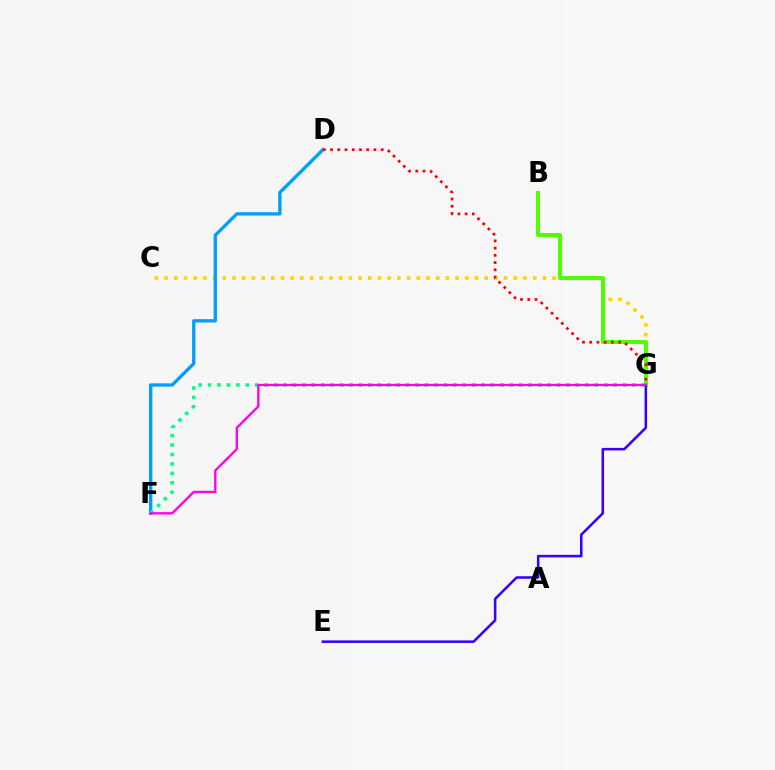{('C', 'G'): [{'color': '#ffd500', 'line_style': 'dotted', 'thickness': 2.64}], ('B', 'G'): [{'color': '#4fff00', 'line_style': 'solid', 'thickness': 2.88}], ('D', 'F'): [{'color': '#009eff', 'line_style': 'solid', 'thickness': 2.4}], ('D', 'G'): [{'color': '#ff0000', 'line_style': 'dotted', 'thickness': 1.97}], ('F', 'G'): [{'color': '#00ff86', 'line_style': 'dotted', 'thickness': 2.56}, {'color': '#ff00ed', 'line_style': 'solid', 'thickness': 1.7}], ('E', 'G'): [{'color': '#3700ff', 'line_style': 'solid', 'thickness': 1.83}]}